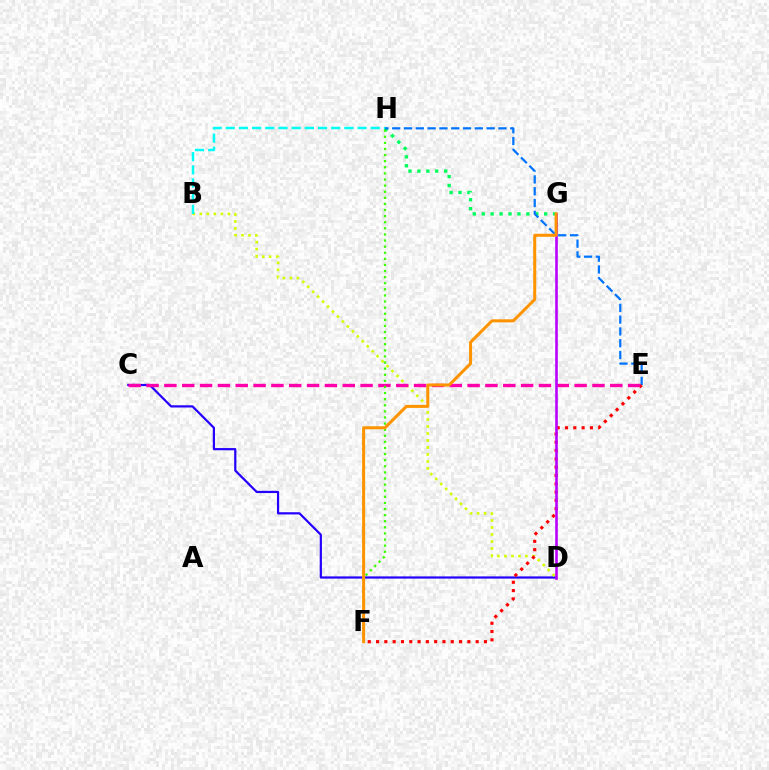{('G', 'H'): [{'color': '#00ff5c', 'line_style': 'dotted', 'thickness': 2.42}], ('C', 'D'): [{'color': '#2500ff', 'line_style': 'solid', 'thickness': 1.59}], ('B', 'D'): [{'color': '#d1ff00', 'line_style': 'dotted', 'thickness': 1.9}], ('E', 'H'): [{'color': '#0074ff', 'line_style': 'dashed', 'thickness': 1.6}], ('E', 'F'): [{'color': '#ff0000', 'line_style': 'dotted', 'thickness': 2.26}], ('C', 'E'): [{'color': '#ff00ac', 'line_style': 'dashed', 'thickness': 2.42}], ('F', 'H'): [{'color': '#3dff00', 'line_style': 'dotted', 'thickness': 1.66}], ('D', 'G'): [{'color': '#b900ff', 'line_style': 'solid', 'thickness': 1.88}], ('F', 'G'): [{'color': '#ff9400', 'line_style': 'solid', 'thickness': 2.18}], ('B', 'H'): [{'color': '#00fff6', 'line_style': 'dashed', 'thickness': 1.79}]}